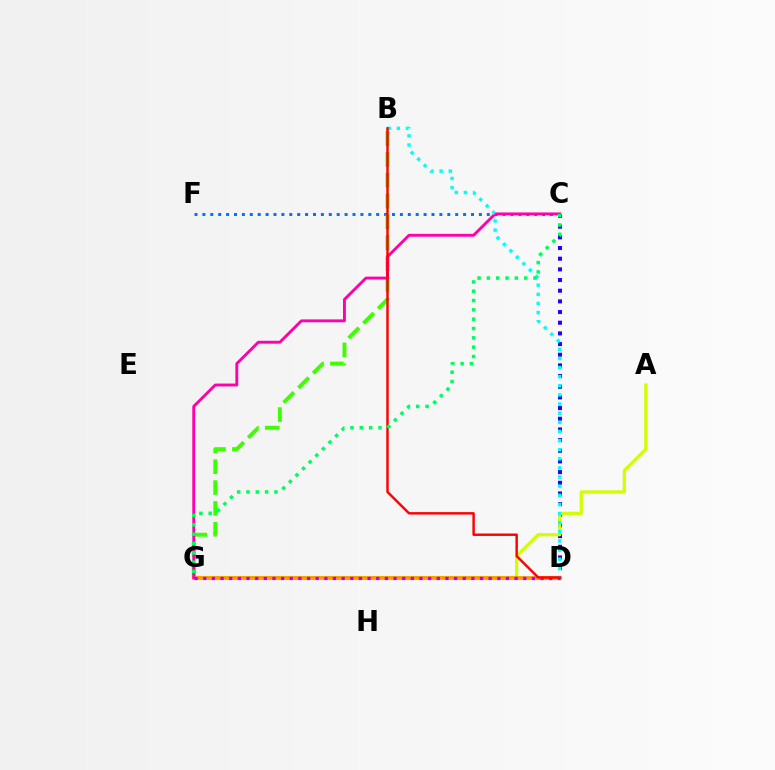{('C', 'F'): [{'color': '#0074ff', 'line_style': 'dotted', 'thickness': 2.15}], ('C', 'D'): [{'color': '#2500ff', 'line_style': 'dotted', 'thickness': 2.9}], ('B', 'G'): [{'color': '#3dff00', 'line_style': 'dashed', 'thickness': 2.83}], ('A', 'G'): [{'color': '#d1ff00', 'line_style': 'solid', 'thickness': 2.33}], ('D', 'G'): [{'color': '#ff9400', 'line_style': 'solid', 'thickness': 2.67}, {'color': '#b900ff', 'line_style': 'dotted', 'thickness': 2.35}], ('C', 'G'): [{'color': '#ff00ac', 'line_style': 'solid', 'thickness': 2.07}, {'color': '#00ff5c', 'line_style': 'dotted', 'thickness': 2.53}], ('B', 'D'): [{'color': '#00fff6', 'line_style': 'dotted', 'thickness': 2.48}, {'color': '#ff0000', 'line_style': 'solid', 'thickness': 1.75}]}